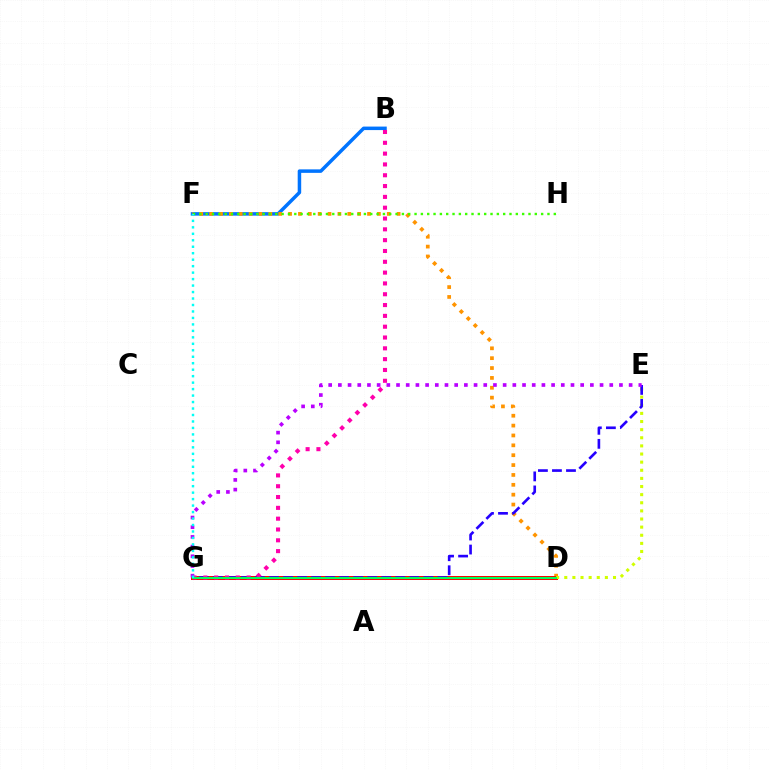{('B', 'F'): [{'color': '#0074ff', 'line_style': 'solid', 'thickness': 2.52}], ('D', 'F'): [{'color': '#ff9400', 'line_style': 'dotted', 'thickness': 2.68}], ('D', 'G'): [{'color': '#ff0000', 'line_style': 'solid', 'thickness': 2.87}, {'color': '#00ff5c', 'line_style': 'solid', 'thickness': 1.51}], ('D', 'E'): [{'color': '#d1ff00', 'line_style': 'dotted', 'thickness': 2.21}], ('E', 'G'): [{'color': '#2500ff', 'line_style': 'dashed', 'thickness': 1.91}, {'color': '#b900ff', 'line_style': 'dotted', 'thickness': 2.63}], ('B', 'G'): [{'color': '#ff00ac', 'line_style': 'dotted', 'thickness': 2.94}], ('F', 'H'): [{'color': '#3dff00', 'line_style': 'dotted', 'thickness': 1.72}], ('F', 'G'): [{'color': '#00fff6', 'line_style': 'dotted', 'thickness': 1.76}]}